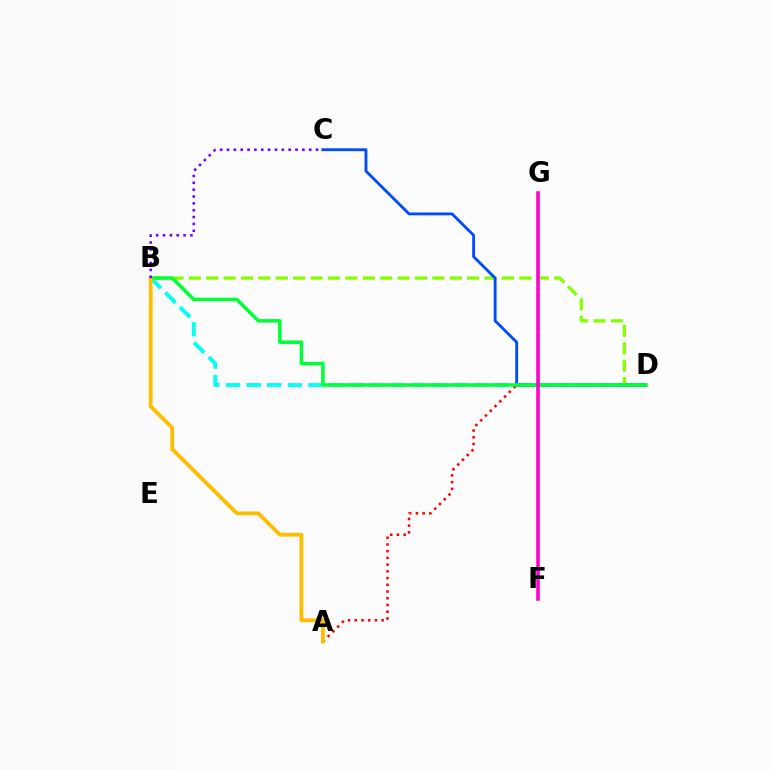{('B', 'D'): [{'color': '#00fff6', 'line_style': 'dashed', 'thickness': 2.8}, {'color': '#84ff00', 'line_style': 'dashed', 'thickness': 2.36}, {'color': '#00ff39', 'line_style': 'solid', 'thickness': 2.53}], ('C', 'D'): [{'color': '#004bff', 'line_style': 'solid', 'thickness': 2.05}], ('A', 'G'): [{'color': '#ff0000', 'line_style': 'dotted', 'thickness': 1.83}], ('F', 'G'): [{'color': '#ff00cf', 'line_style': 'solid', 'thickness': 2.57}], ('A', 'B'): [{'color': '#ffbd00', 'line_style': 'solid', 'thickness': 2.73}], ('B', 'C'): [{'color': '#7200ff', 'line_style': 'dotted', 'thickness': 1.86}]}